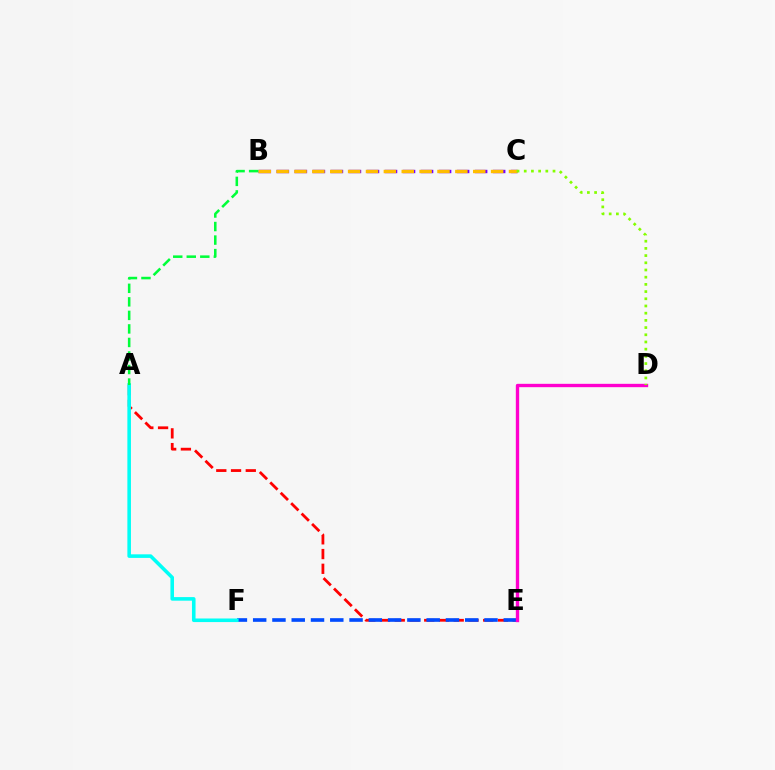{('A', 'E'): [{'color': '#ff0000', 'line_style': 'dashed', 'thickness': 2.0}], ('E', 'F'): [{'color': '#004bff', 'line_style': 'dashed', 'thickness': 2.62}], ('D', 'E'): [{'color': '#ff00cf', 'line_style': 'solid', 'thickness': 2.41}], ('B', 'C'): [{'color': '#7200ff', 'line_style': 'dashed', 'thickness': 2.45}, {'color': '#ffbd00', 'line_style': 'dashed', 'thickness': 2.43}], ('C', 'D'): [{'color': '#84ff00', 'line_style': 'dotted', 'thickness': 1.96}], ('A', 'F'): [{'color': '#00fff6', 'line_style': 'solid', 'thickness': 2.58}], ('A', 'B'): [{'color': '#00ff39', 'line_style': 'dashed', 'thickness': 1.84}]}